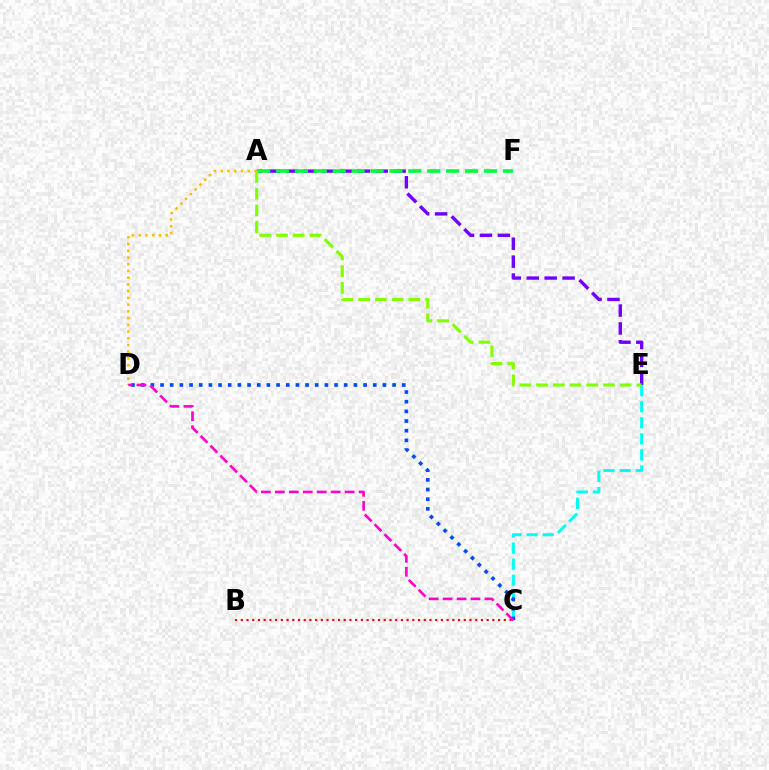{('B', 'C'): [{'color': '#ff0000', 'line_style': 'dotted', 'thickness': 1.55}], ('C', 'E'): [{'color': '#00fff6', 'line_style': 'dashed', 'thickness': 2.18}], ('C', 'D'): [{'color': '#004bff', 'line_style': 'dotted', 'thickness': 2.63}, {'color': '#ff00cf', 'line_style': 'dashed', 'thickness': 1.89}], ('A', 'E'): [{'color': '#7200ff', 'line_style': 'dashed', 'thickness': 2.43}, {'color': '#84ff00', 'line_style': 'dashed', 'thickness': 2.27}], ('A', 'D'): [{'color': '#ffbd00', 'line_style': 'dotted', 'thickness': 1.83}], ('A', 'F'): [{'color': '#00ff39', 'line_style': 'dashed', 'thickness': 2.57}]}